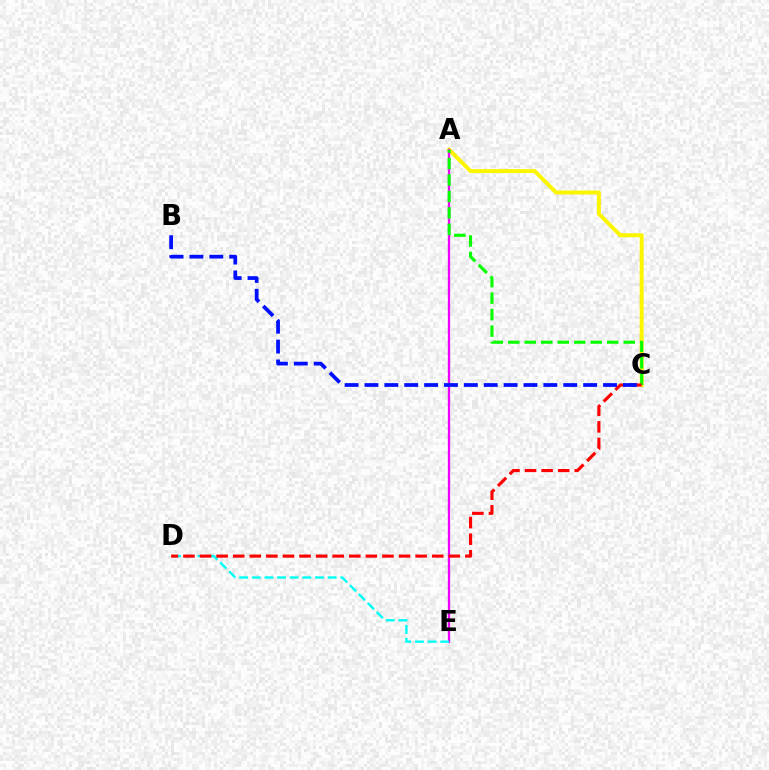{('A', 'C'): [{'color': '#fcf500', 'line_style': 'solid', 'thickness': 2.85}, {'color': '#08ff00', 'line_style': 'dashed', 'thickness': 2.24}], ('A', 'E'): [{'color': '#ee00ff', 'line_style': 'solid', 'thickness': 1.66}], ('D', 'E'): [{'color': '#00fff6', 'line_style': 'dashed', 'thickness': 1.72}], ('C', 'D'): [{'color': '#ff0000', 'line_style': 'dashed', 'thickness': 2.25}], ('B', 'C'): [{'color': '#0010ff', 'line_style': 'dashed', 'thickness': 2.7}]}